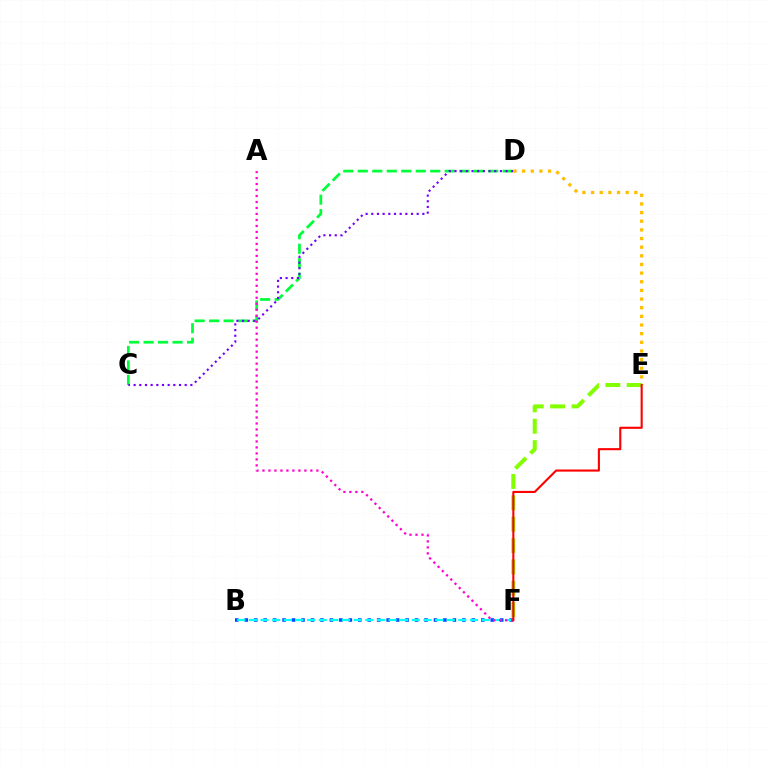{('C', 'D'): [{'color': '#00ff39', 'line_style': 'dashed', 'thickness': 1.97}, {'color': '#7200ff', 'line_style': 'dotted', 'thickness': 1.54}], ('B', 'F'): [{'color': '#004bff', 'line_style': 'dotted', 'thickness': 2.57}, {'color': '#00fff6', 'line_style': 'dashed', 'thickness': 1.58}], ('D', 'E'): [{'color': '#ffbd00', 'line_style': 'dotted', 'thickness': 2.35}], ('A', 'F'): [{'color': '#ff00cf', 'line_style': 'dotted', 'thickness': 1.63}], ('E', 'F'): [{'color': '#84ff00', 'line_style': 'dashed', 'thickness': 2.9}, {'color': '#ff0000', 'line_style': 'solid', 'thickness': 1.51}]}